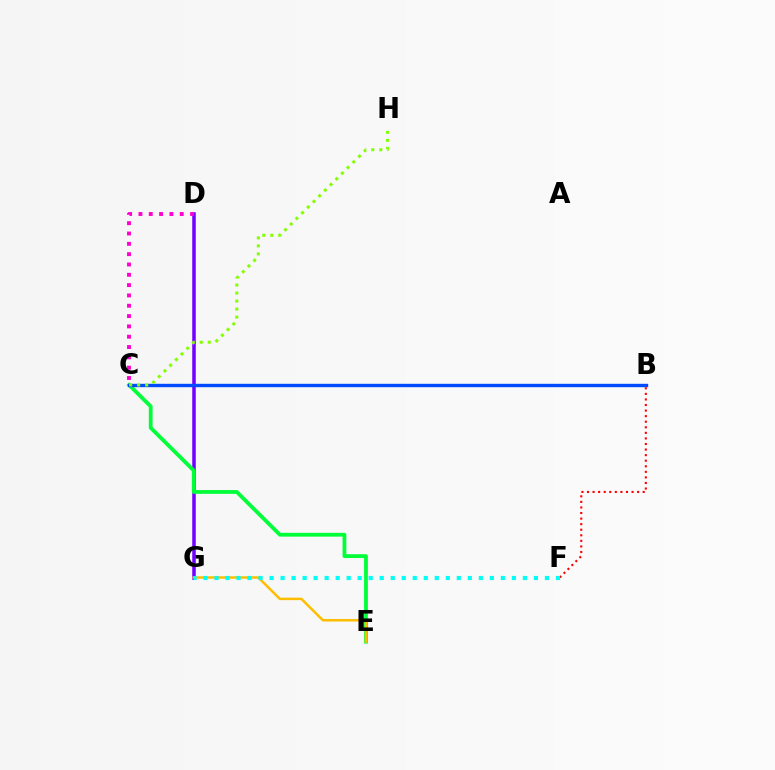{('D', 'G'): [{'color': '#7200ff', 'line_style': 'solid', 'thickness': 2.53}], ('C', 'E'): [{'color': '#00ff39', 'line_style': 'solid', 'thickness': 2.73}], ('B', 'C'): [{'color': '#004bff', 'line_style': 'solid', 'thickness': 2.44}], ('C', 'H'): [{'color': '#84ff00', 'line_style': 'dotted', 'thickness': 2.18}], ('B', 'F'): [{'color': '#ff0000', 'line_style': 'dotted', 'thickness': 1.51}], ('E', 'G'): [{'color': '#ffbd00', 'line_style': 'solid', 'thickness': 1.78}], ('F', 'G'): [{'color': '#00fff6', 'line_style': 'dotted', 'thickness': 2.99}], ('C', 'D'): [{'color': '#ff00cf', 'line_style': 'dotted', 'thickness': 2.8}]}